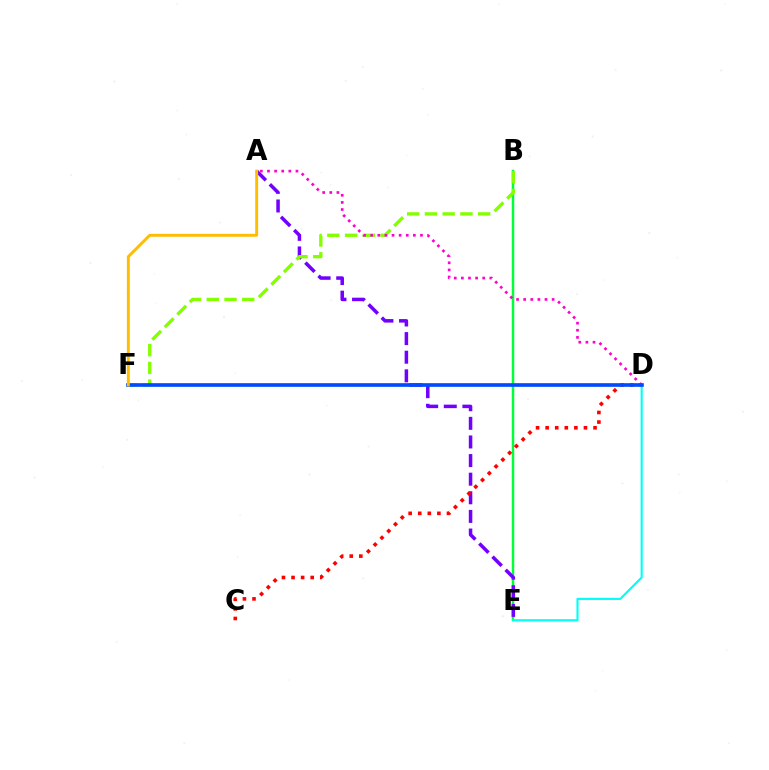{('B', 'E'): [{'color': '#00ff39', 'line_style': 'solid', 'thickness': 1.78}], ('A', 'E'): [{'color': '#7200ff', 'line_style': 'dashed', 'thickness': 2.53}], ('C', 'D'): [{'color': '#ff0000', 'line_style': 'dotted', 'thickness': 2.6}], ('D', 'E'): [{'color': '#00fff6', 'line_style': 'solid', 'thickness': 1.54}], ('B', 'F'): [{'color': '#84ff00', 'line_style': 'dashed', 'thickness': 2.41}], ('A', 'D'): [{'color': '#ff00cf', 'line_style': 'dotted', 'thickness': 1.93}], ('D', 'F'): [{'color': '#004bff', 'line_style': 'solid', 'thickness': 2.63}], ('A', 'F'): [{'color': '#ffbd00', 'line_style': 'solid', 'thickness': 2.11}]}